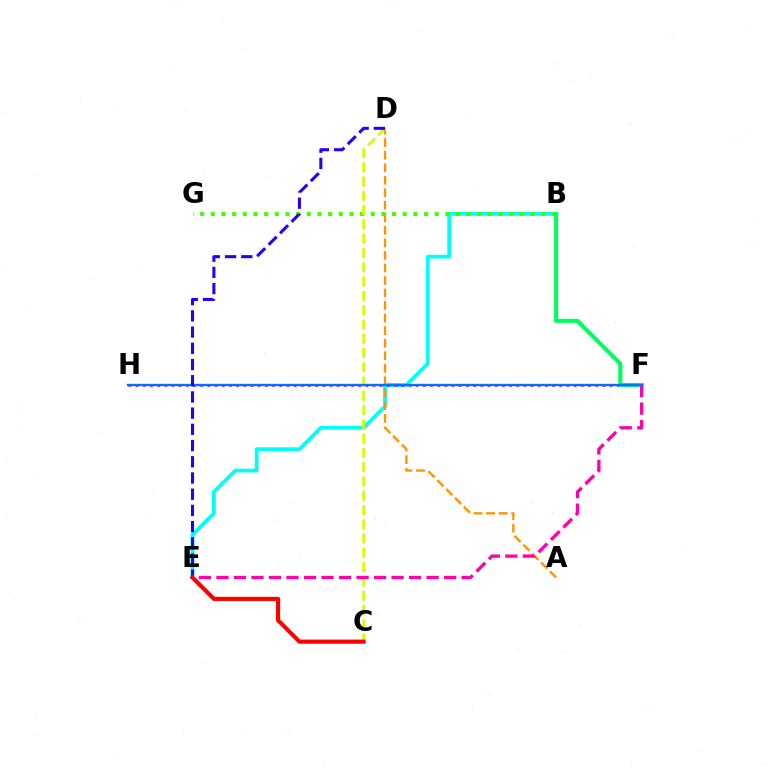{('B', 'E'): [{'color': '#00fff6', 'line_style': 'solid', 'thickness': 2.7}], ('A', 'D'): [{'color': '#ff9400', 'line_style': 'dashed', 'thickness': 1.7}], ('B', 'G'): [{'color': '#3dff00', 'line_style': 'dotted', 'thickness': 2.9}], ('F', 'H'): [{'color': '#b900ff', 'line_style': 'dotted', 'thickness': 1.95}, {'color': '#0074ff', 'line_style': 'solid', 'thickness': 1.69}], ('B', 'F'): [{'color': '#00ff5c', 'line_style': 'solid', 'thickness': 2.94}], ('C', 'D'): [{'color': '#d1ff00', 'line_style': 'dashed', 'thickness': 1.94}], ('E', 'F'): [{'color': '#ff00ac', 'line_style': 'dashed', 'thickness': 2.38}], ('D', 'E'): [{'color': '#2500ff', 'line_style': 'dashed', 'thickness': 2.2}], ('C', 'E'): [{'color': '#ff0000', 'line_style': 'solid', 'thickness': 2.99}]}